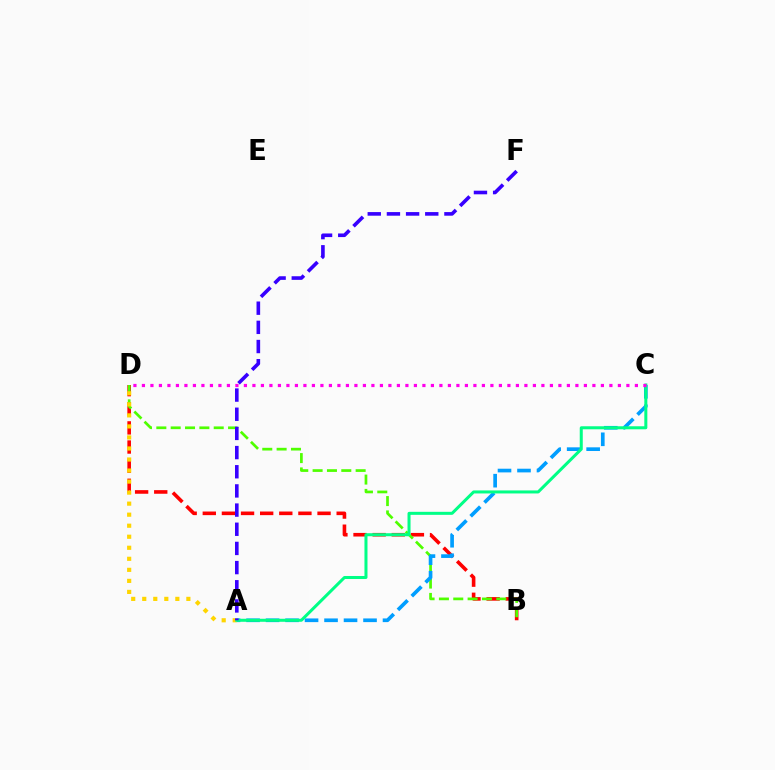{('B', 'D'): [{'color': '#ff0000', 'line_style': 'dashed', 'thickness': 2.6}, {'color': '#4fff00', 'line_style': 'dashed', 'thickness': 1.95}], ('A', 'D'): [{'color': '#ffd500', 'line_style': 'dotted', 'thickness': 3.0}], ('A', 'C'): [{'color': '#009eff', 'line_style': 'dashed', 'thickness': 2.65}, {'color': '#00ff86', 'line_style': 'solid', 'thickness': 2.17}], ('A', 'F'): [{'color': '#3700ff', 'line_style': 'dashed', 'thickness': 2.6}], ('C', 'D'): [{'color': '#ff00ed', 'line_style': 'dotted', 'thickness': 2.31}]}